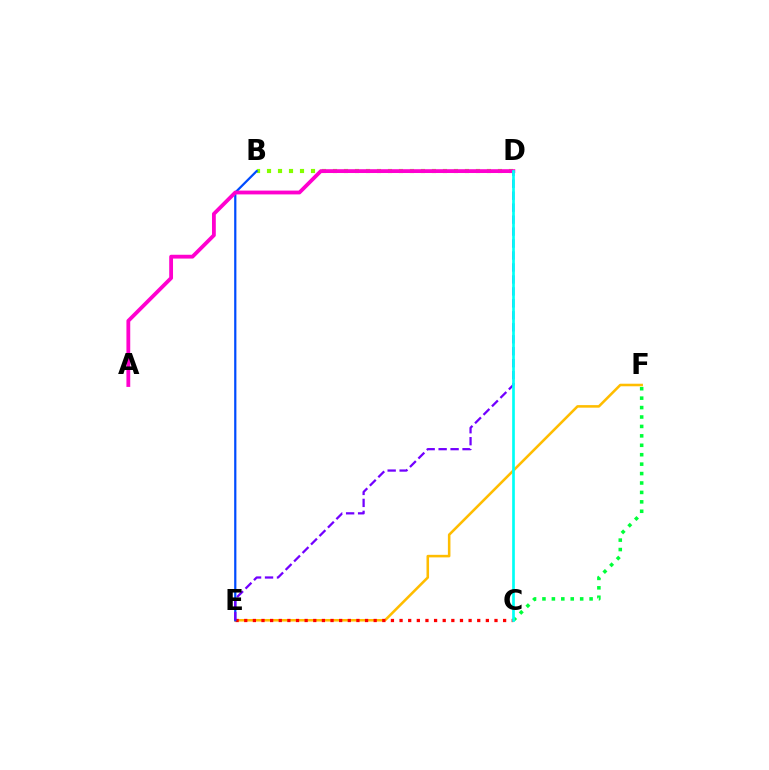{('B', 'D'): [{'color': '#84ff00', 'line_style': 'dotted', 'thickness': 2.99}], ('C', 'F'): [{'color': '#00ff39', 'line_style': 'dotted', 'thickness': 2.56}], ('E', 'F'): [{'color': '#ffbd00', 'line_style': 'solid', 'thickness': 1.84}], ('C', 'E'): [{'color': '#ff0000', 'line_style': 'dotted', 'thickness': 2.34}], ('B', 'E'): [{'color': '#004bff', 'line_style': 'solid', 'thickness': 1.6}], ('D', 'E'): [{'color': '#7200ff', 'line_style': 'dashed', 'thickness': 1.63}], ('A', 'D'): [{'color': '#ff00cf', 'line_style': 'solid', 'thickness': 2.74}], ('C', 'D'): [{'color': '#00fff6', 'line_style': 'solid', 'thickness': 1.94}]}